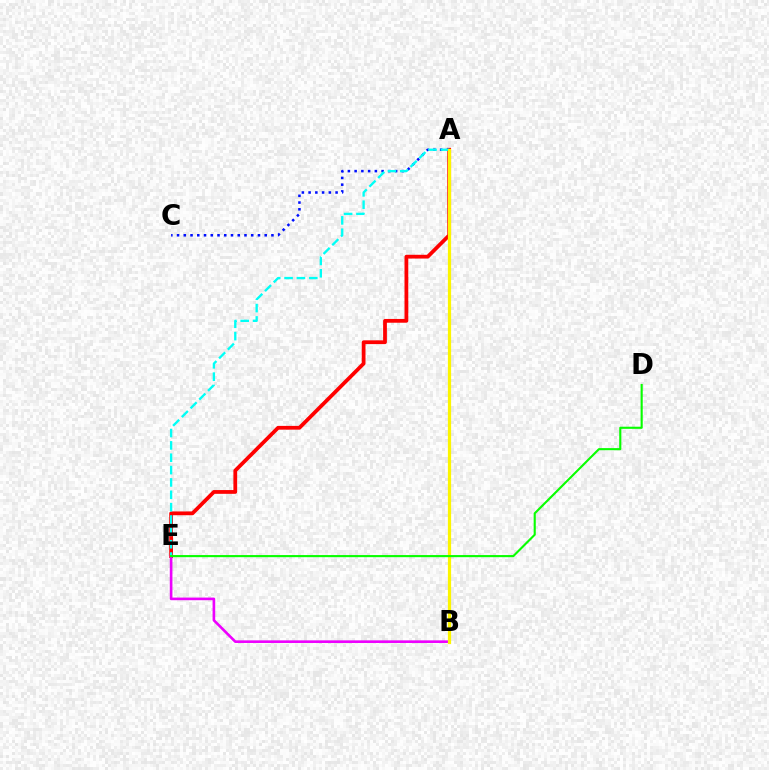{('A', 'E'): [{'color': '#ff0000', 'line_style': 'solid', 'thickness': 2.71}, {'color': '#00fff6', 'line_style': 'dashed', 'thickness': 1.68}], ('A', 'C'): [{'color': '#0010ff', 'line_style': 'dotted', 'thickness': 1.83}], ('B', 'E'): [{'color': '#ee00ff', 'line_style': 'solid', 'thickness': 1.9}], ('A', 'B'): [{'color': '#fcf500', 'line_style': 'solid', 'thickness': 2.32}], ('D', 'E'): [{'color': '#08ff00', 'line_style': 'solid', 'thickness': 1.53}]}